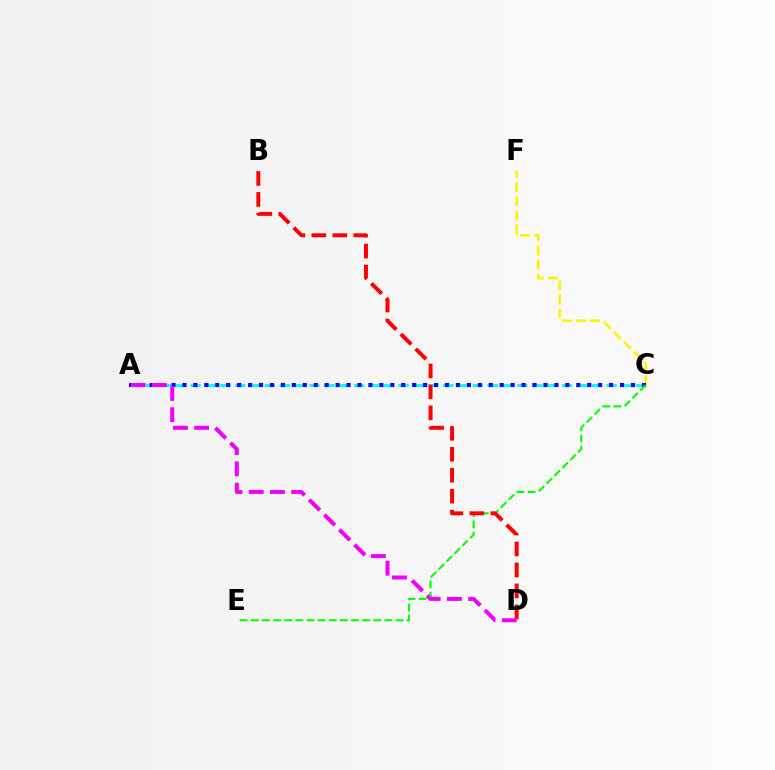{('A', 'C'): [{'color': '#00fff6', 'line_style': 'dashed', 'thickness': 2.02}, {'color': '#0010ff', 'line_style': 'dotted', 'thickness': 2.97}], ('C', 'F'): [{'color': '#fcf500', 'line_style': 'dashed', 'thickness': 1.92}], ('C', 'E'): [{'color': '#08ff00', 'line_style': 'dashed', 'thickness': 1.51}], ('B', 'D'): [{'color': '#ff0000', 'line_style': 'dashed', 'thickness': 2.85}], ('A', 'D'): [{'color': '#ee00ff', 'line_style': 'dashed', 'thickness': 2.88}]}